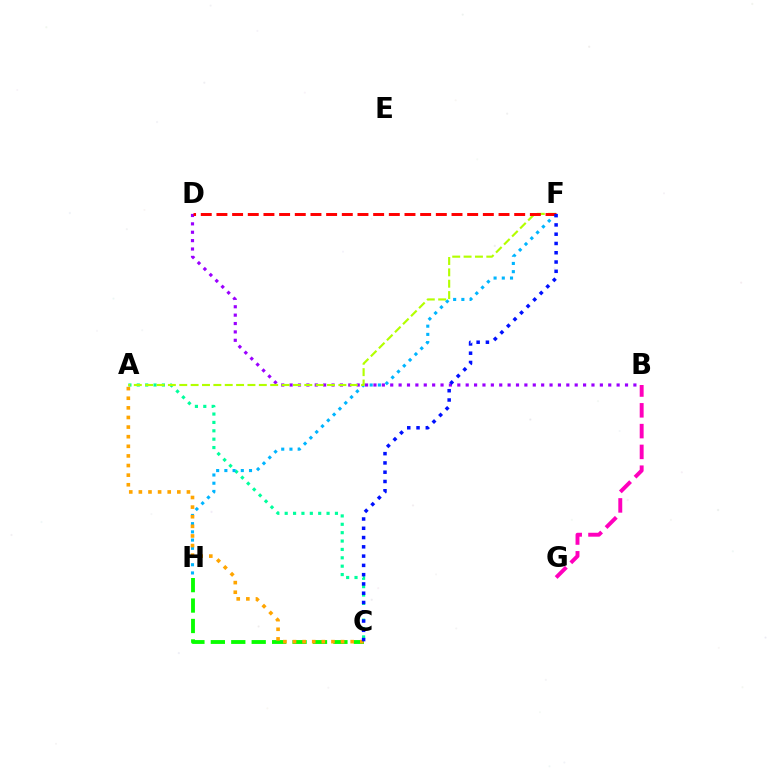{('A', 'C'): [{'color': '#00ff9d', 'line_style': 'dotted', 'thickness': 2.28}, {'color': '#ffa500', 'line_style': 'dotted', 'thickness': 2.61}], ('F', 'H'): [{'color': '#00b5ff', 'line_style': 'dotted', 'thickness': 2.23}], ('C', 'H'): [{'color': '#08ff00', 'line_style': 'dashed', 'thickness': 2.78}], ('B', 'D'): [{'color': '#9b00ff', 'line_style': 'dotted', 'thickness': 2.28}], ('A', 'F'): [{'color': '#b3ff00', 'line_style': 'dashed', 'thickness': 1.54}], ('D', 'F'): [{'color': '#ff0000', 'line_style': 'dashed', 'thickness': 2.13}], ('C', 'F'): [{'color': '#0010ff', 'line_style': 'dotted', 'thickness': 2.52}], ('B', 'G'): [{'color': '#ff00bd', 'line_style': 'dashed', 'thickness': 2.82}]}